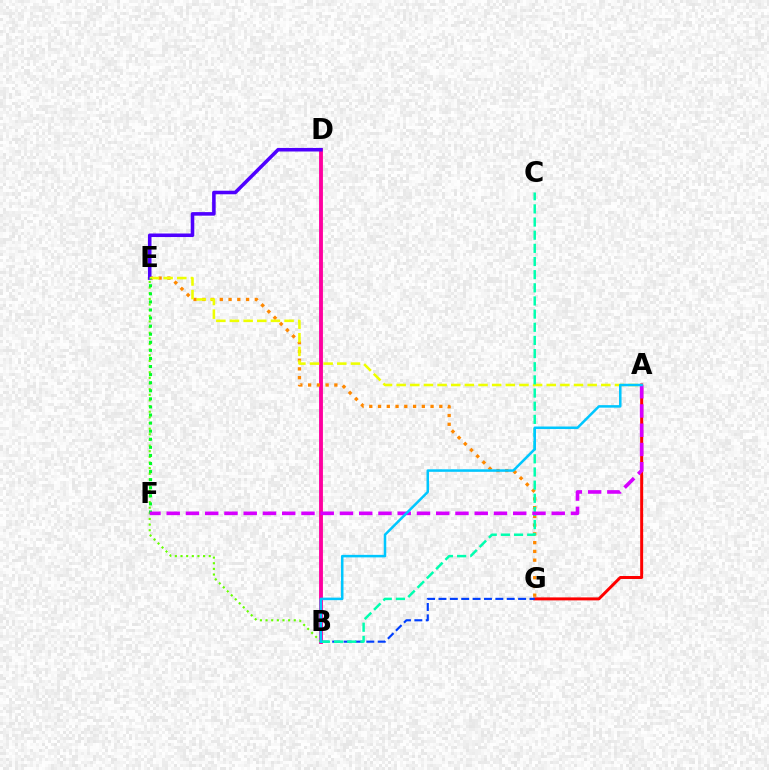{('B', 'D'): [{'color': '#ff00a0', 'line_style': 'solid', 'thickness': 2.78}], ('E', 'G'): [{'color': '#ff8800', 'line_style': 'dotted', 'thickness': 2.38}], ('D', 'E'): [{'color': '#4f00ff', 'line_style': 'solid', 'thickness': 2.56}], ('A', 'E'): [{'color': '#eeff00', 'line_style': 'dashed', 'thickness': 1.85}], ('B', 'E'): [{'color': '#66ff00', 'line_style': 'dotted', 'thickness': 1.53}], ('E', 'F'): [{'color': '#00ff27', 'line_style': 'dotted', 'thickness': 2.2}], ('A', 'G'): [{'color': '#ff0000', 'line_style': 'solid', 'thickness': 2.14}], ('B', 'G'): [{'color': '#003fff', 'line_style': 'dashed', 'thickness': 1.55}], ('B', 'C'): [{'color': '#00ffaf', 'line_style': 'dashed', 'thickness': 1.79}], ('A', 'F'): [{'color': '#d600ff', 'line_style': 'dashed', 'thickness': 2.62}], ('A', 'B'): [{'color': '#00c7ff', 'line_style': 'solid', 'thickness': 1.82}]}